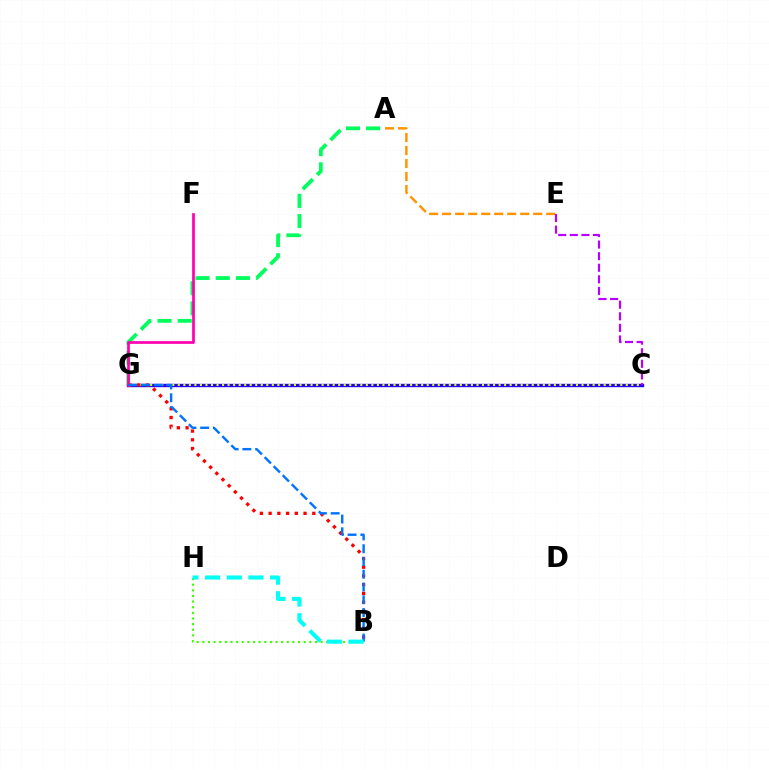{('A', 'E'): [{'color': '#ff9400', 'line_style': 'dashed', 'thickness': 1.77}], ('C', 'G'): [{'color': '#2500ff', 'line_style': 'solid', 'thickness': 2.44}, {'color': '#d1ff00', 'line_style': 'dotted', 'thickness': 1.5}], ('A', 'G'): [{'color': '#00ff5c', 'line_style': 'dashed', 'thickness': 2.74}], ('B', 'G'): [{'color': '#ff0000', 'line_style': 'dotted', 'thickness': 2.37}, {'color': '#0074ff', 'line_style': 'dashed', 'thickness': 1.73}], ('B', 'H'): [{'color': '#3dff00', 'line_style': 'dotted', 'thickness': 1.53}, {'color': '#00fff6', 'line_style': 'dashed', 'thickness': 2.94}], ('F', 'G'): [{'color': '#ff00ac', 'line_style': 'solid', 'thickness': 1.95}], ('C', 'E'): [{'color': '#b900ff', 'line_style': 'dashed', 'thickness': 1.57}]}